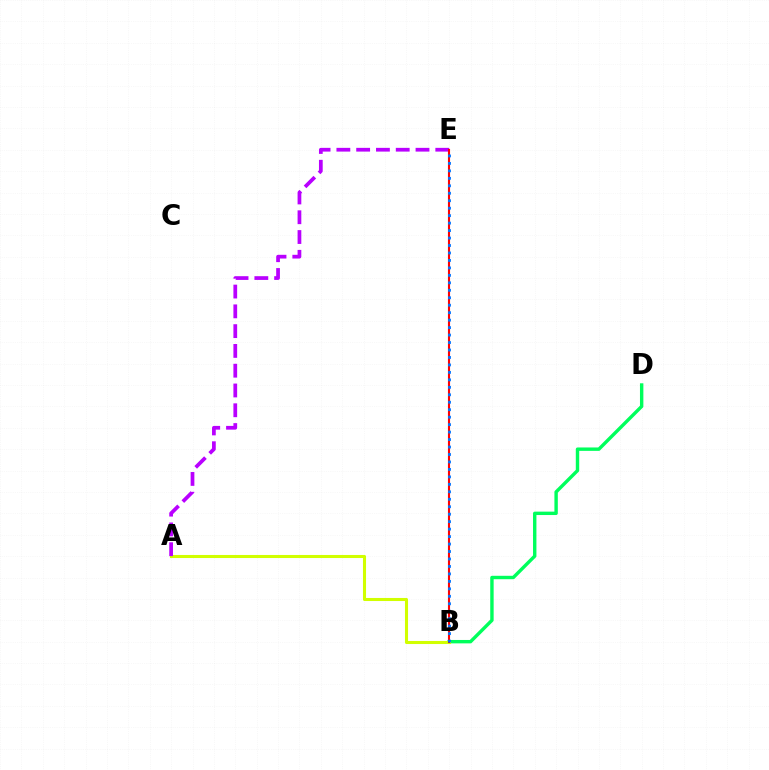{('B', 'D'): [{'color': '#00ff5c', 'line_style': 'solid', 'thickness': 2.45}], ('A', 'B'): [{'color': '#d1ff00', 'line_style': 'solid', 'thickness': 2.21}], ('A', 'E'): [{'color': '#b900ff', 'line_style': 'dashed', 'thickness': 2.69}], ('B', 'E'): [{'color': '#ff0000', 'line_style': 'solid', 'thickness': 1.52}, {'color': '#0074ff', 'line_style': 'dotted', 'thickness': 2.03}]}